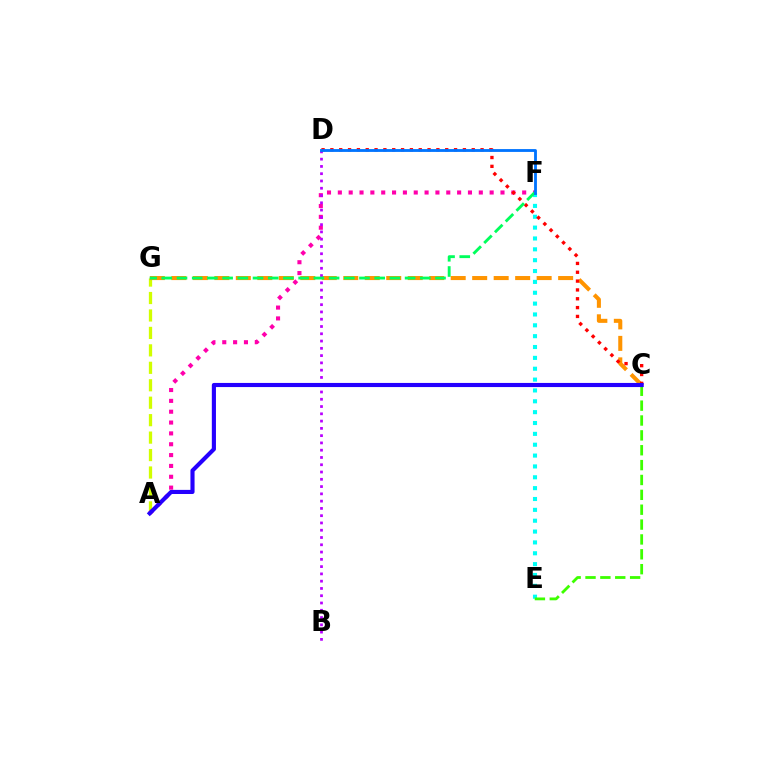{('A', 'G'): [{'color': '#d1ff00', 'line_style': 'dashed', 'thickness': 2.37}], ('E', 'F'): [{'color': '#00fff6', 'line_style': 'dotted', 'thickness': 2.95}], ('C', 'G'): [{'color': '#ff9400', 'line_style': 'dashed', 'thickness': 2.92}], ('C', 'E'): [{'color': '#3dff00', 'line_style': 'dashed', 'thickness': 2.02}], ('A', 'F'): [{'color': '#ff00ac', 'line_style': 'dotted', 'thickness': 2.95}], ('B', 'D'): [{'color': '#b900ff', 'line_style': 'dotted', 'thickness': 1.98}], ('C', 'D'): [{'color': '#ff0000', 'line_style': 'dotted', 'thickness': 2.4}], ('F', 'G'): [{'color': '#00ff5c', 'line_style': 'dashed', 'thickness': 2.07}], ('A', 'C'): [{'color': '#2500ff', 'line_style': 'solid', 'thickness': 2.97}], ('D', 'F'): [{'color': '#0074ff', 'line_style': 'solid', 'thickness': 2.04}]}